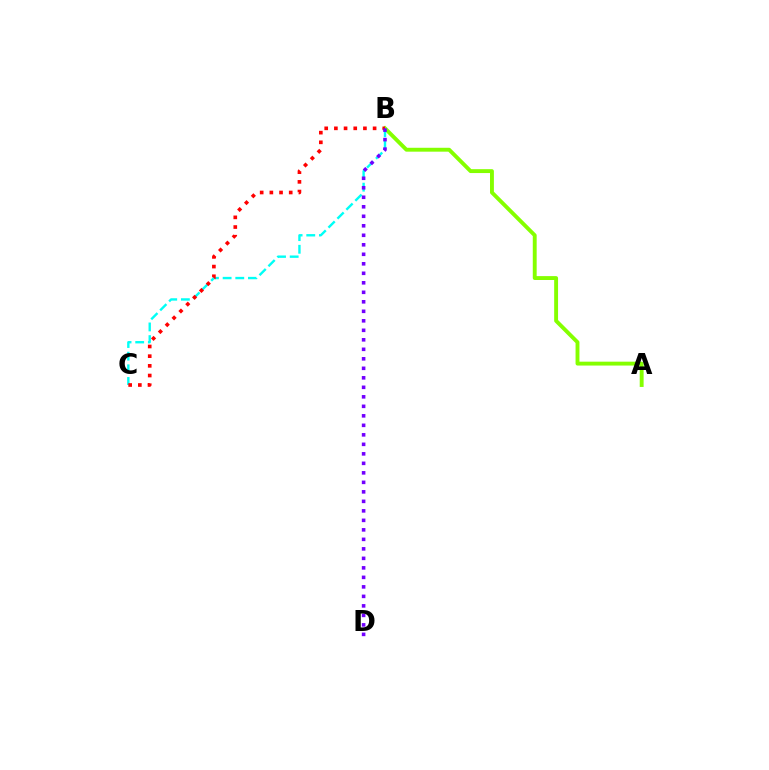{('A', 'B'): [{'color': '#84ff00', 'line_style': 'solid', 'thickness': 2.8}], ('B', 'C'): [{'color': '#00fff6', 'line_style': 'dashed', 'thickness': 1.72}, {'color': '#ff0000', 'line_style': 'dotted', 'thickness': 2.63}], ('B', 'D'): [{'color': '#7200ff', 'line_style': 'dotted', 'thickness': 2.58}]}